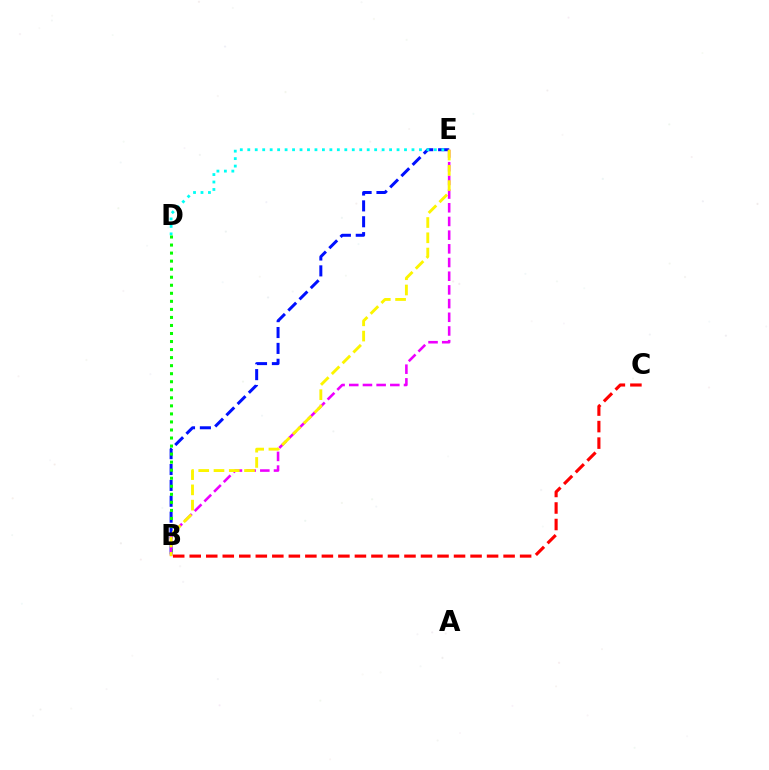{('B', 'E'): [{'color': '#0010ff', 'line_style': 'dashed', 'thickness': 2.16}, {'color': '#ee00ff', 'line_style': 'dashed', 'thickness': 1.86}, {'color': '#fcf500', 'line_style': 'dashed', 'thickness': 2.07}], ('D', 'E'): [{'color': '#00fff6', 'line_style': 'dotted', 'thickness': 2.03}], ('B', 'D'): [{'color': '#08ff00', 'line_style': 'dotted', 'thickness': 2.18}], ('B', 'C'): [{'color': '#ff0000', 'line_style': 'dashed', 'thickness': 2.24}]}